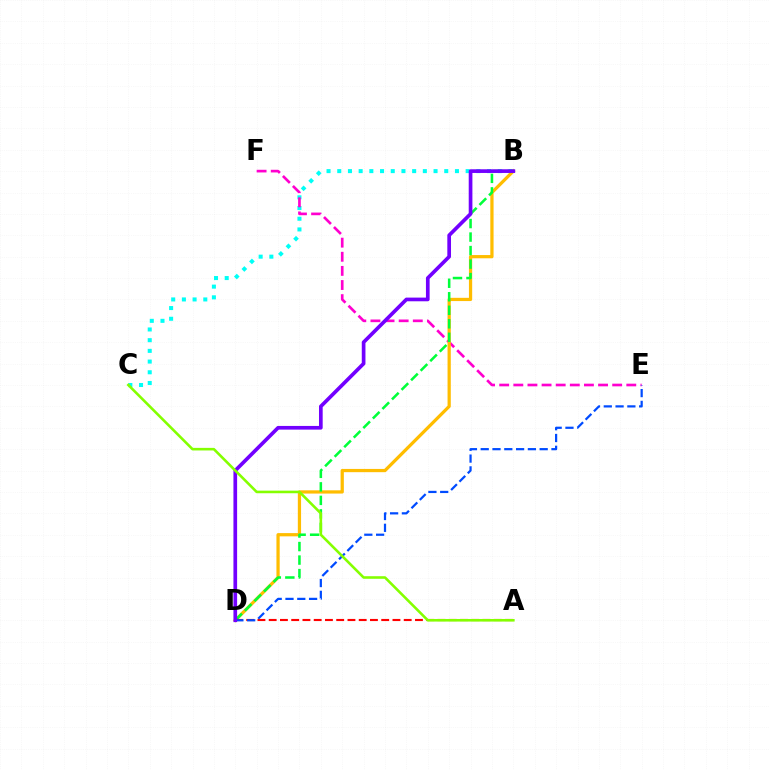{('B', 'C'): [{'color': '#00fff6', 'line_style': 'dotted', 'thickness': 2.91}], ('E', 'F'): [{'color': '#ff00cf', 'line_style': 'dashed', 'thickness': 1.92}], ('B', 'D'): [{'color': '#ffbd00', 'line_style': 'solid', 'thickness': 2.34}, {'color': '#00ff39', 'line_style': 'dashed', 'thickness': 1.84}, {'color': '#7200ff', 'line_style': 'solid', 'thickness': 2.65}], ('A', 'D'): [{'color': '#ff0000', 'line_style': 'dashed', 'thickness': 1.53}], ('D', 'E'): [{'color': '#004bff', 'line_style': 'dashed', 'thickness': 1.6}], ('A', 'C'): [{'color': '#84ff00', 'line_style': 'solid', 'thickness': 1.86}]}